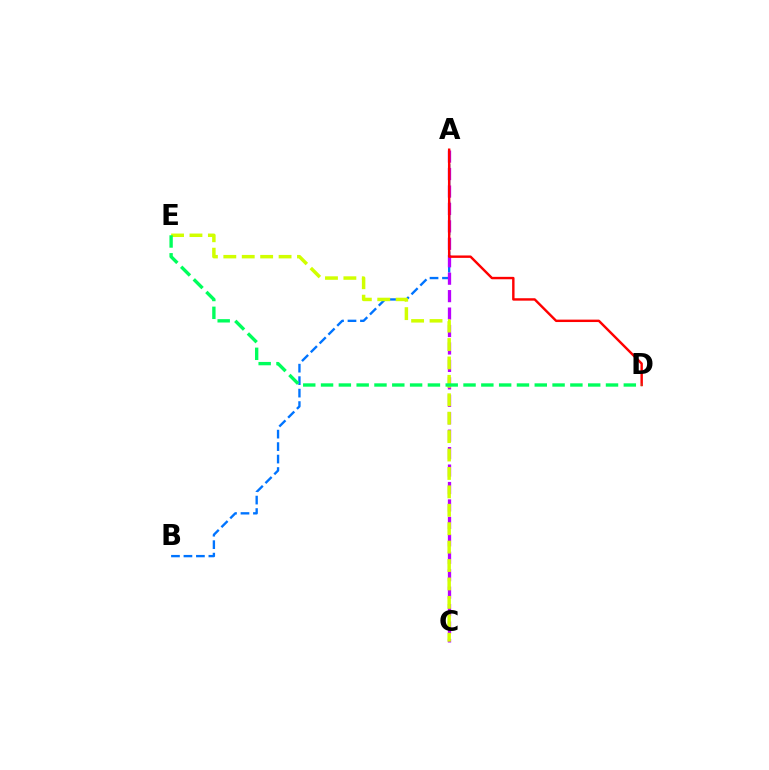{('A', 'B'): [{'color': '#0074ff', 'line_style': 'dashed', 'thickness': 1.69}], ('A', 'C'): [{'color': '#b900ff', 'line_style': 'dashed', 'thickness': 2.37}], ('A', 'D'): [{'color': '#ff0000', 'line_style': 'solid', 'thickness': 1.74}], ('C', 'E'): [{'color': '#d1ff00', 'line_style': 'dashed', 'thickness': 2.5}], ('D', 'E'): [{'color': '#00ff5c', 'line_style': 'dashed', 'thickness': 2.42}]}